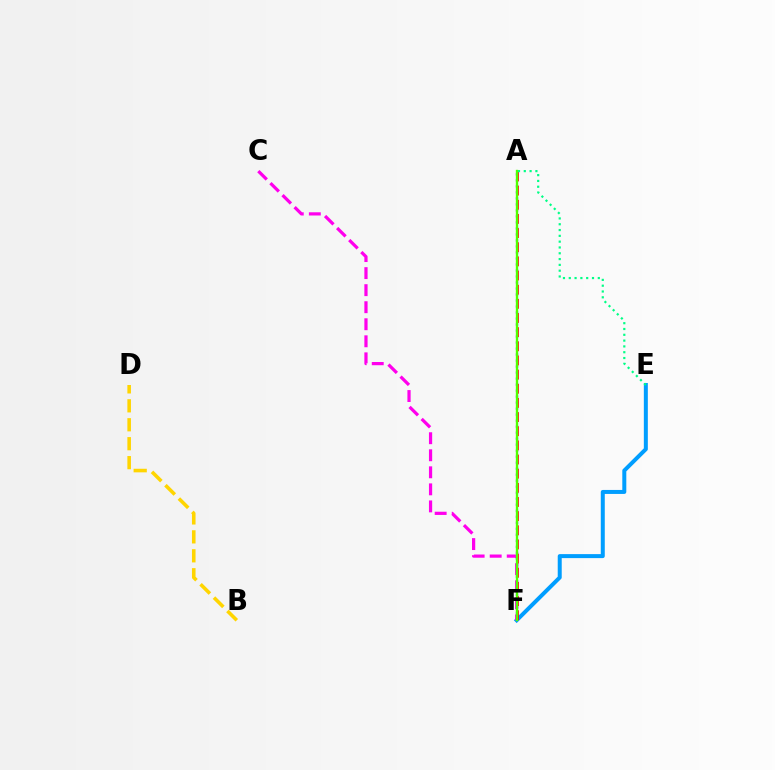{('E', 'F'): [{'color': '#009eff', 'line_style': 'solid', 'thickness': 2.88}], ('A', 'F'): [{'color': '#3700ff', 'line_style': 'dotted', 'thickness': 1.63}, {'color': '#ff0000', 'line_style': 'dashed', 'thickness': 1.92}, {'color': '#4fff00', 'line_style': 'solid', 'thickness': 1.7}], ('C', 'F'): [{'color': '#ff00ed', 'line_style': 'dashed', 'thickness': 2.32}], ('B', 'D'): [{'color': '#ffd500', 'line_style': 'dashed', 'thickness': 2.57}], ('A', 'E'): [{'color': '#00ff86', 'line_style': 'dotted', 'thickness': 1.58}]}